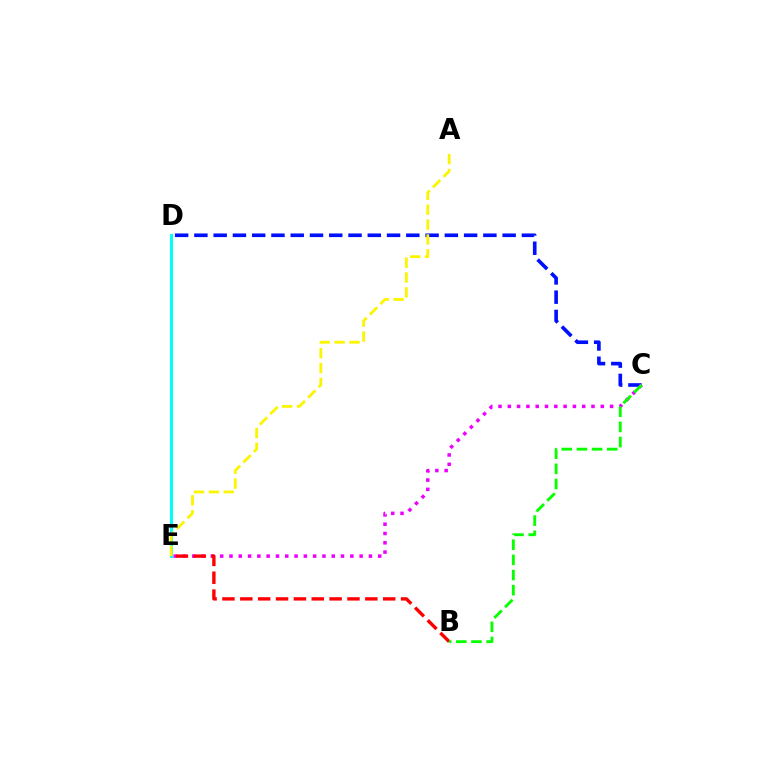{('C', 'D'): [{'color': '#0010ff', 'line_style': 'dashed', 'thickness': 2.62}], ('D', 'E'): [{'color': '#00fff6', 'line_style': 'solid', 'thickness': 2.19}], ('C', 'E'): [{'color': '#ee00ff', 'line_style': 'dotted', 'thickness': 2.53}], ('B', 'E'): [{'color': '#ff0000', 'line_style': 'dashed', 'thickness': 2.43}], ('B', 'C'): [{'color': '#08ff00', 'line_style': 'dashed', 'thickness': 2.06}], ('A', 'E'): [{'color': '#fcf500', 'line_style': 'dashed', 'thickness': 2.02}]}